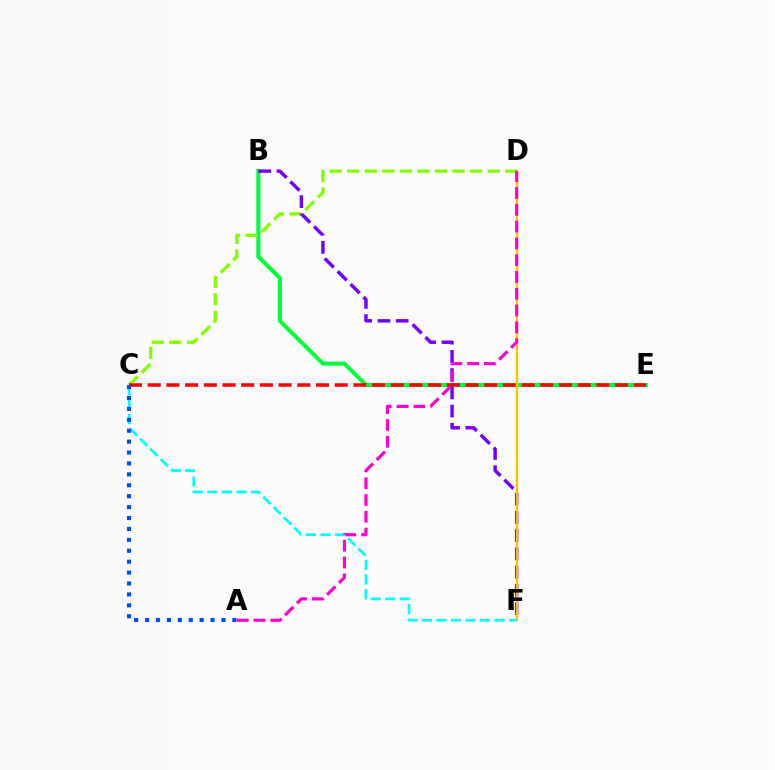{('B', 'E'): [{'color': '#00ff39', 'line_style': 'solid', 'thickness': 2.93}], ('C', 'D'): [{'color': '#84ff00', 'line_style': 'dashed', 'thickness': 2.39}], ('B', 'F'): [{'color': '#7200ff', 'line_style': 'dashed', 'thickness': 2.48}], ('C', 'E'): [{'color': '#ff0000', 'line_style': 'dashed', 'thickness': 2.54}], ('D', 'F'): [{'color': '#ffbd00', 'line_style': 'solid', 'thickness': 1.61}], ('C', 'F'): [{'color': '#00fff6', 'line_style': 'dashed', 'thickness': 1.97}], ('A', 'C'): [{'color': '#004bff', 'line_style': 'dotted', 'thickness': 2.97}], ('A', 'D'): [{'color': '#ff00cf', 'line_style': 'dashed', 'thickness': 2.28}]}